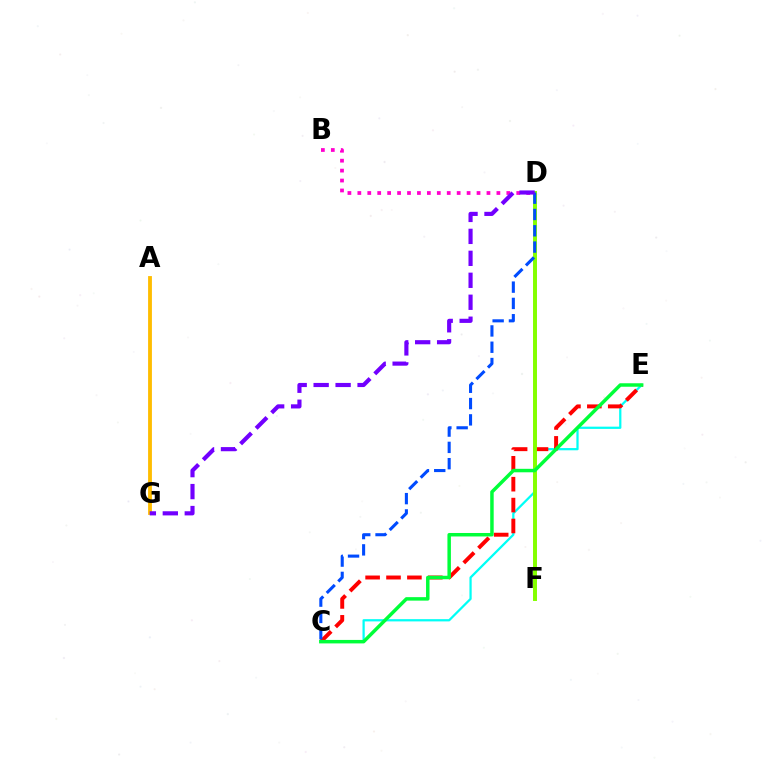{('B', 'D'): [{'color': '#ff00cf', 'line_style': 'dotted', 'thickness': 2.7}], ('C', 'E'): [{'color': '#00fff6', 'line_style': 'solid', 'thickness': 1.62}, {'color': '#ff0000', 'line_style': 'dashed', 'thickness': 2.84}, {'color': '#00ff39', 'line_style': 'solid', 'thickness': 2.5}], ('A', 'G'): [{'color': '#ffbd00', 'line_style': 'solid', 'thickness': 2.76}], ('D', 'F'): [{'color': '#84ff00', 'line_style': 'solid', 'thickness': 2.85}], ('C', 'D'): [{'color': '#004bff', 'line_style': 'dashed', 'thickness': 2.21}], ('D', 'G'): [{'color': '#7200ff', 'line_style': 'dashed', 'thickness': 2.98}]}